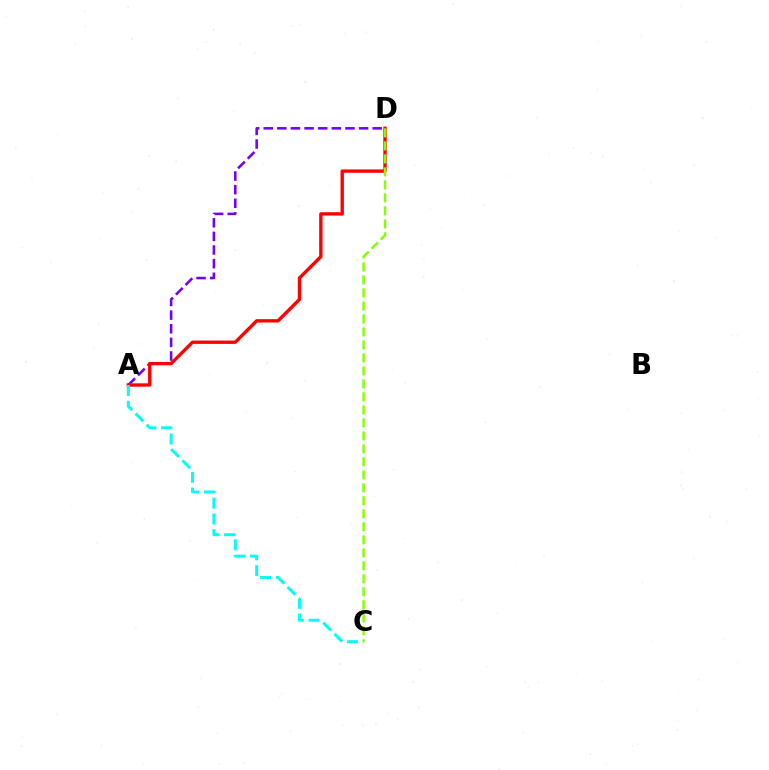{('A', 'D'): [{'color': '#7200ff', 'line_style': 'dashed', 'thickness': 1.85}, {'color': '#ff0000', 'line_style': 'solid', 'thickness': 2.41}], ('A', 'C'): [{'color': '#00fff6', 'line_style': 'dashed', 'thickness': 2.14}], ('C', 'D'): [{'color': '#84ff00', 'line_style': 'dashed', 'thickness': 1.77}]}